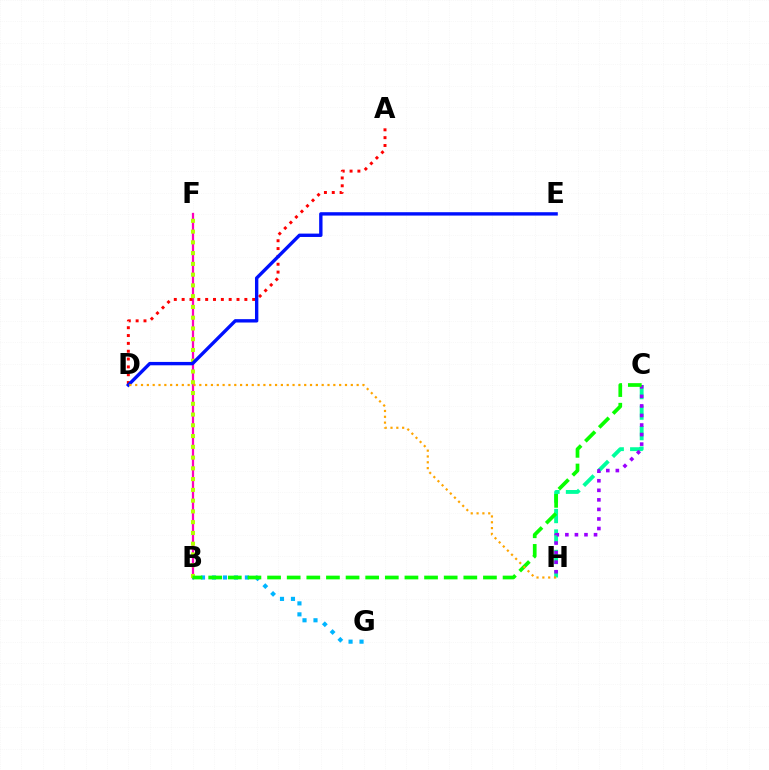{('B', 'F'): [{'color': '#ff00bd', 'line_style': 'solid', 'thickness': 1.62}, {'color': '#b3ff00', 'line_style': 'dotted', 'thickness': 2.92}], ('C', 'H'): [{'color': '#00ff9d', 'line_style': 'dashed', 'thickness': 2.78}, {'color': '#9b00ff', 'line_style': 'dotted', 'thickness': 2.6}], ('A', 'D'): [{'color': '#ff0000', 'line_style': 'dotted', 'thickness': 2.13}], ('B', 'G'): [{'color': '#00b5ff', 'line_style': 'dotted', 'thickness': 2.98}], ('B', 'C'): [{'color': '#08ff00', 'line_style': 'dashed', 'thickness': 2.67}], ('D', 'E'): [{'color': '#0010ff', 'line_style': 'solid', 'thickness': 2.43}], ('D', 'H'): [{'color': '#ffa500', 'line_style': 'dotted', 'thickness': 1.58}]}